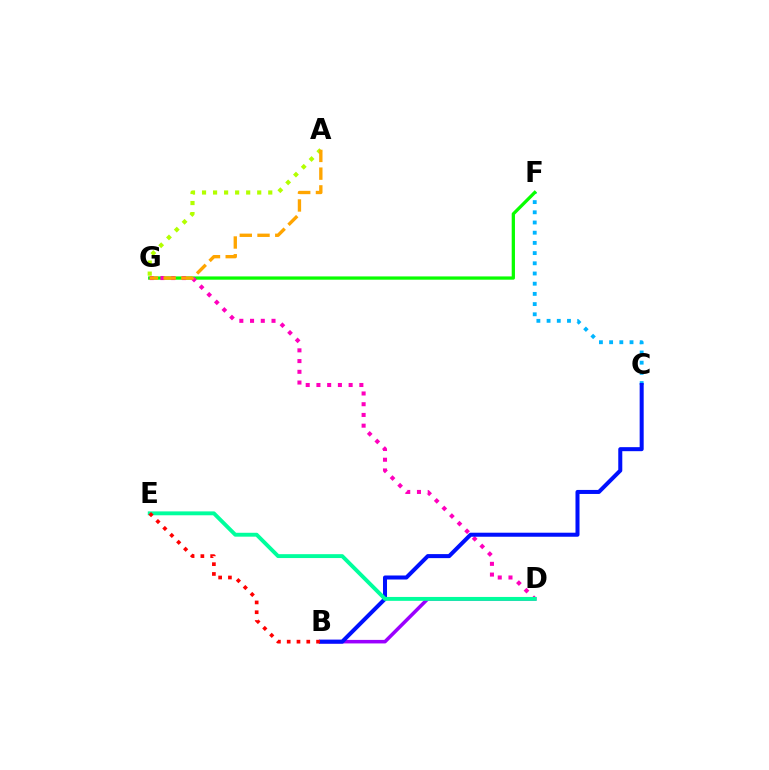{('B', 'D'): [{'color': '#9b00ff', 'line_style': 'solid', 'thickness': 2.54}], ('C', 'F'): [{'color': '#00b5ff', 'line_style': 'dotted', 'thickness': 2.77}], ('F', 'G'): [{'color': '#08ff00', 'line_style': 'solid', 'thickness': 2.35}], ('D', 'G'): [{'color': '#ff00bd', 'line_style': 'dotted', 'thickness': 2.92}], ('B', 'C'): [{'color': '#0010ff', 'line_style': 'solid', 'thickness': 2.9}], ('D', 'E'): [{'color': '#00ff9d', 'line_style': 'solid', 'thickness': 2.8}], ('A', 'G'): [{'color': '#b3ff00', 'line_style': 'dotted', 'thickness': 3.0}, {'color': '#ffa500', 'line_style': 'dashed', 'thickness': 2.41}], ('B', 'E'): [{'color': '#ff0000', 'line_style': 'dotted', 'thickness': 2.66}]}